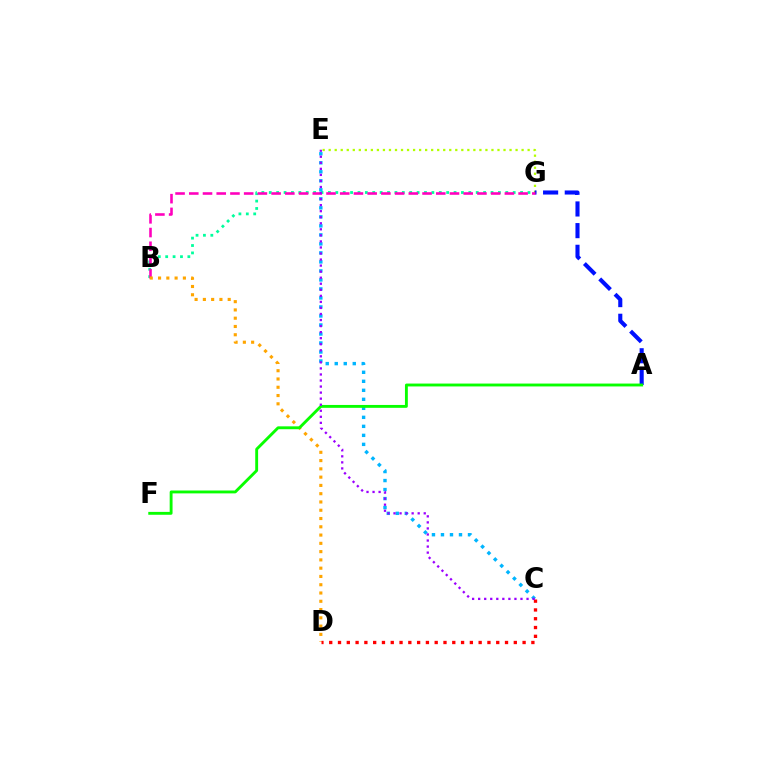{('B', 'G'): [{'color': '#00ff9d', 'line_style': 'dotted', 'thickness': 2.01}, {'color': '#ff00bd', 'line_style': 'dashed', 'thickness': 1.86}], ('C', 'E'): [{'color': '#00b5ff', 'line_style': 'dotted', 'thickness': 2.45}, {'color': '#9b00ff', 'line_style': 'dotted', 'thickness': 1.64}], ('E', 'G'): [{'color': '#b3ff00', 'line_style': 'dotted', 'thickness': 1.64}], ('A', 'G'): [{'color': '#0010ff', 'line_style': 'dashed', 'thickness': 2.94}], ('B', 'D'): [{'color': '#ffa500', 'line_style': 'dotted', 'thickness': 2.25}], ('C', 'D'): [{'color': '#ff0000', 'line_style': 'dotted', 'thickness': 2.39}], ('A', 'F'): [{'color': '#08ff00', 'line_style': 'solid', 'thickness': 2.07}]}